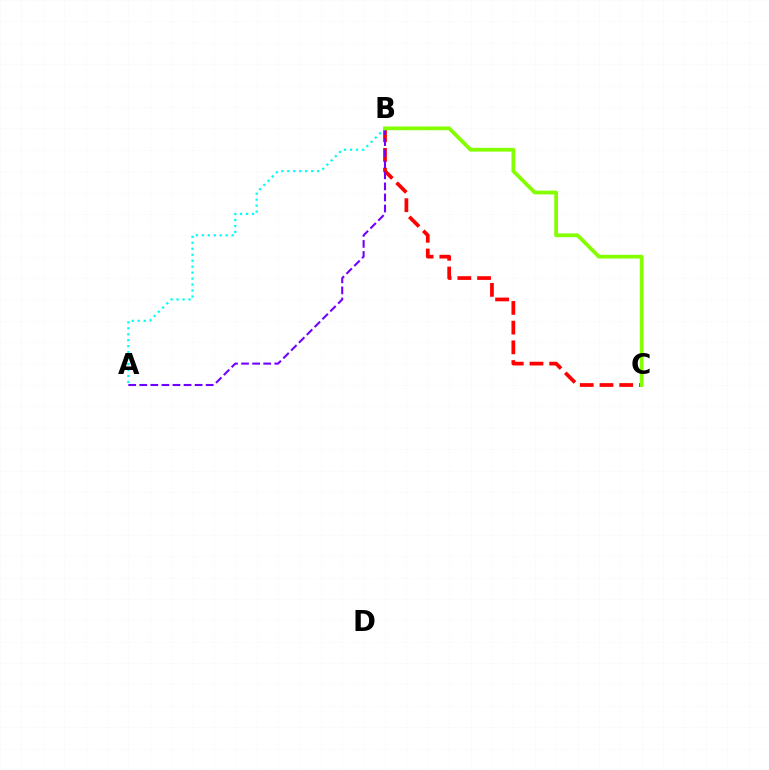{('B', 'C'): [{'color': '#ff0000', 'line_style': 'dashed', 'thickness': 2.68}, {'color': '#84ff00', 'line_style': 'solid', 'thickness': 2.72}], ('A', 'B'): [{'color': '#7200ff', 'line_style': 'dashed', 'thickness': 1.5}, {'color': '#00fff6', 'line_style': 'dotted', 'thickness': 1.62}]}